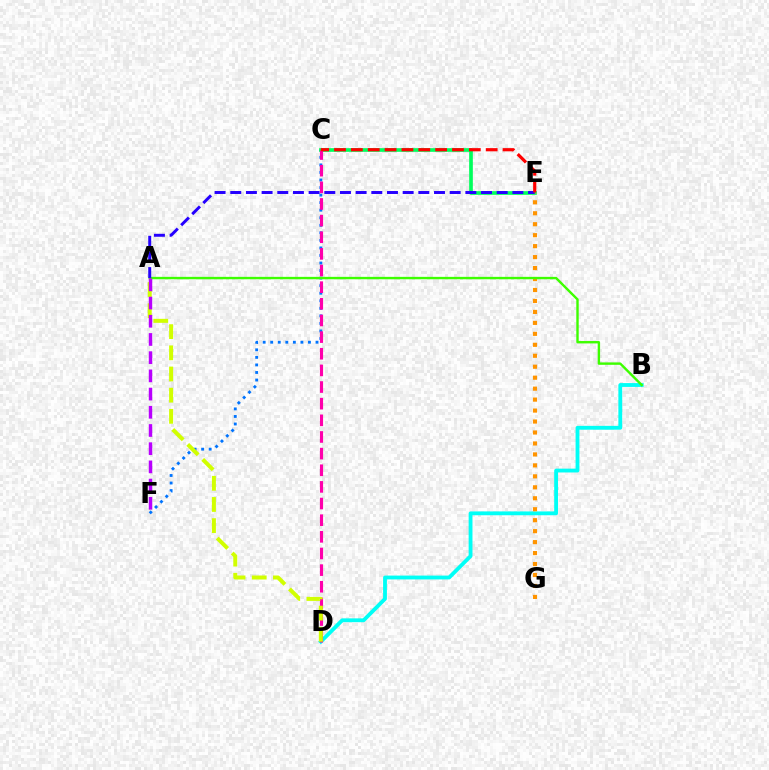{('B', 'D'): [{'color': '#00fff6', 'line_style': 'solid', 'thickness': 2.76}], ('C', 'F'): [{'color': '#0074ff', 'line_style': 'dotted', 'thickness': 2.05}], ('C', 'E'): [{'color': '#00ff5c', 'line_style': 'solid', 'thickness': 2.64}, {'color': '#ff0000', 'line_style': 'dashed', 'thickness': 2.29}], ('C', 'D'): [{'color': '#ff00ac', 'line_style': 'dashed', 'thickness': 2.26}], ('E', 'G'): [{'color': '#ff9400', 'line_style': 'dotted', 'thickness': 2.98}], ('A', 'B'): [{'color': '#3dff00', 'line_style': 'solid', 'thickness': 1.73}], ('A', 'E'): [{'color': '#2500ff', 'line_style': 'dashed', 'thickness': 2.13}], ('A', 'D'): [{'color': '#d1ff00', 'line_style': 'dashed', 'thickness': 2.88}], ('A', 'F'): [{'color': '#b900ff', 'line_style': 'dashed', 'thickness': 2.47}]}